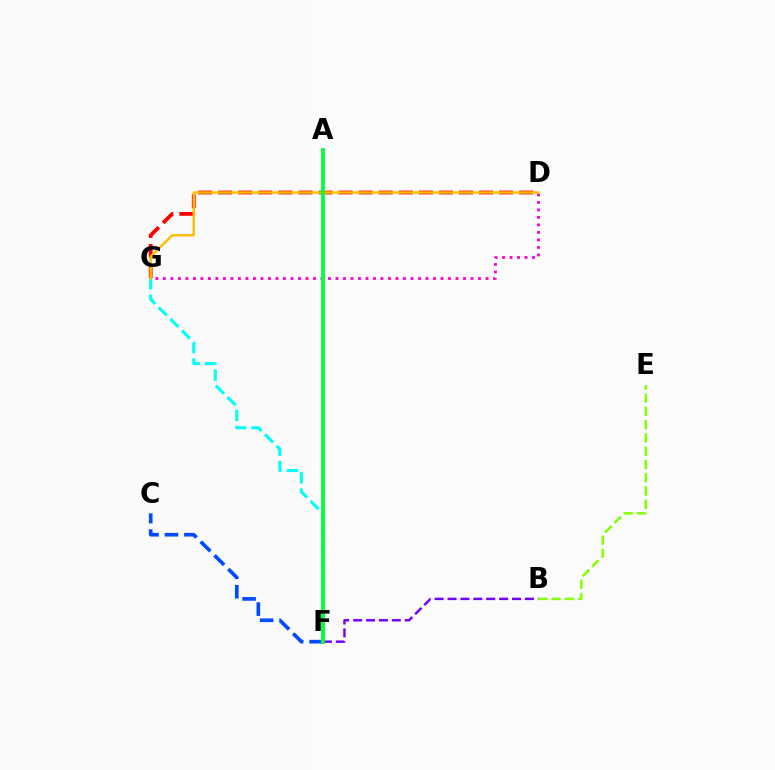{('D', 'G'): [{'color': '#ff0000', 'line_style': 'dashed', 'thickness': 2.73}, {'color': '#ff00cf', 'line_style': 'dotted', 'thickness': 2.04}, {'color': '#ffbd00', 'line_style': 'solid', 'thickness': 1.73}], ('C', 'F'): [{'color': '#004bff', 'line_style': 'dashed', 'thickness': 2.64}], ('B', 'E'): [{'color': '#84ff00', 'line_style': 'dashed', 'thickness': 1.8}], ('B', 'F'): [{'color': '#7200ff', 'line_style': 'dashed', 'thickness': 1.75}], ('F', 'G'): [{'color': '#00fff6', 'line_style': 'dashed', 'thickness': 2.22}], ('A', 'F'): [{'color': '#00ff39', 'line_style': 'solid', 'thickness': 2.73}]}